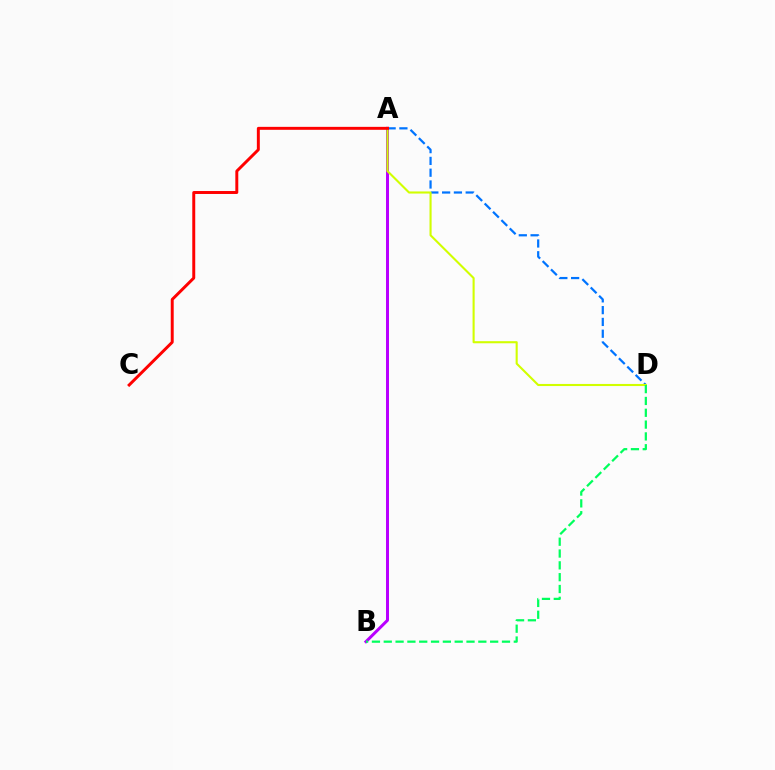{('A', 'D'): [{'color': '#0074ff', 'line_style': 'dashed', 'thickness': 1.6}, {'color': '#d1ff00', 'line_style': 'solid', 'thickness': 1.51}], ('A', 'B'): [{'color': '#b900ff', 'line_style': 'solid', 'thickness': 2.16}], ('B', 'D'): [{'color': '#00ff5c', 'line_style': 'dashed', 'thickness': 1.61}], ('A', 'C'): [{'color': '#ff0000', 'line_style': 'solid', 'thickness': 2.13}]}